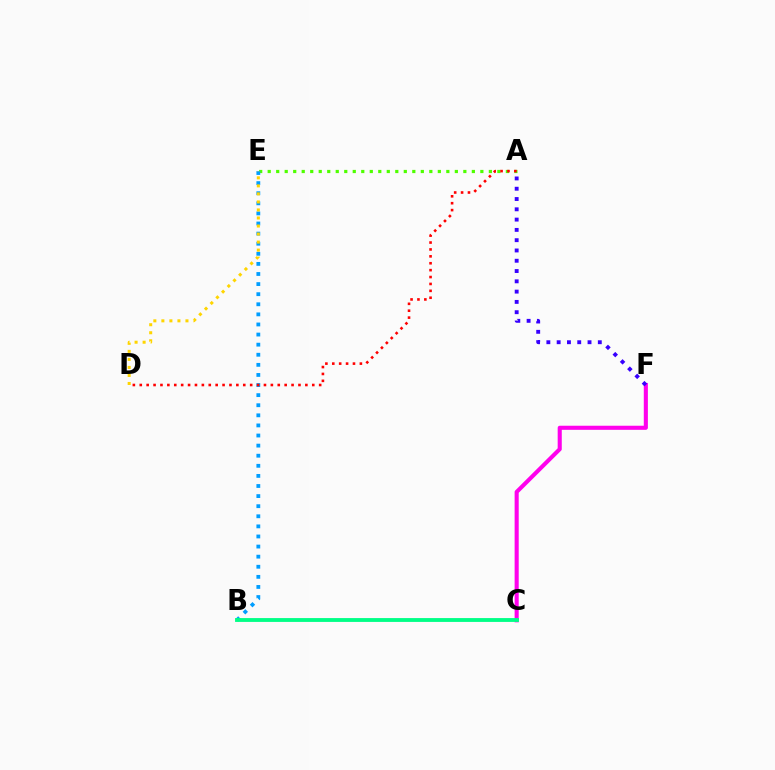{('A', 'E'): [{'color': '#4fff00', 'line_style': 'dotted', 'thickness': 2.31}], ('B', 'E'): [{'color': '#009eff', 'line_style': 'dotted', 'thickness': 2.74}], ('C', 'F'): [{'color': '#ff00ed', 'line_style': 'solid', 'thickness': 2.94}], ('D', 'E'): [{'color': '#ffd500', 'line_style': 'dotted', 'thickness': 2.18}], ('A', 'D'): [{'color': '#ff0000', 'line_style': 'dotted', 'thickness': 1.87}], ('A', 'F'): [{'color': '#3700ff', 'line_style': 'dotted', 'thickness': 2.8}], ('B', 'C'): [{'color': '#00ff86', 'line_style': 'solid', 'thickness': 2.77}]}